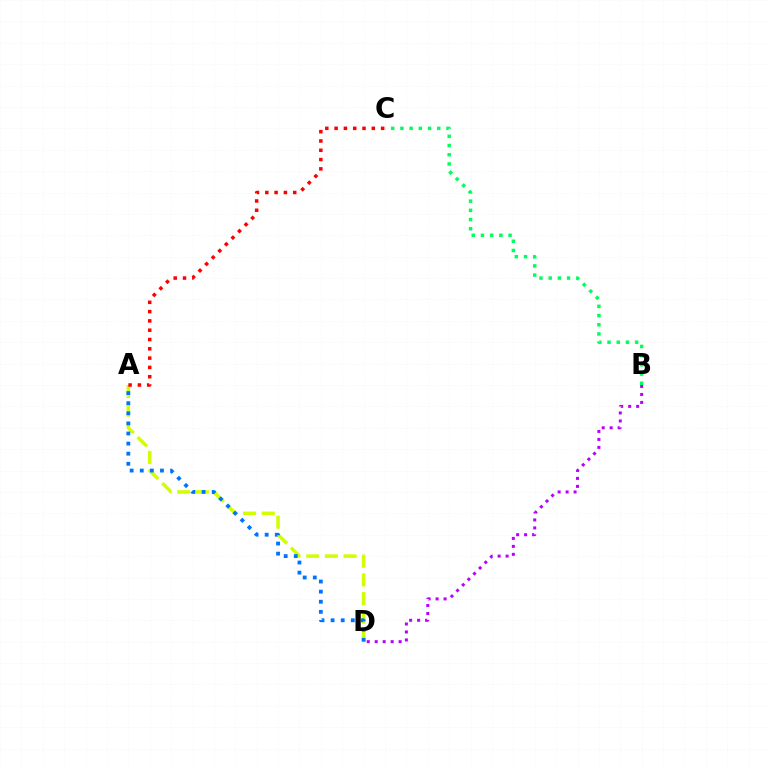{('B', 'C'): [{'color': '#00ff5c', 'line_style': 'dotted', 'thickness': 2.5}], ('A', 'D'): [{'color': '#d1ff00', 'line_style': 'dashed', 'thickness': 2.54}, {'color': '#0074ff', 'line_style': 'dotted', 'thickness': 2.74}], ('B', 'D'): [{'color': '#b900ff', 'line_style': 'dotted', 'thickness': 2.17}], ('A', 'C'): [{'color': '#ff0000', 'line_style': 'dotted', 'thickness': 2.53}]}